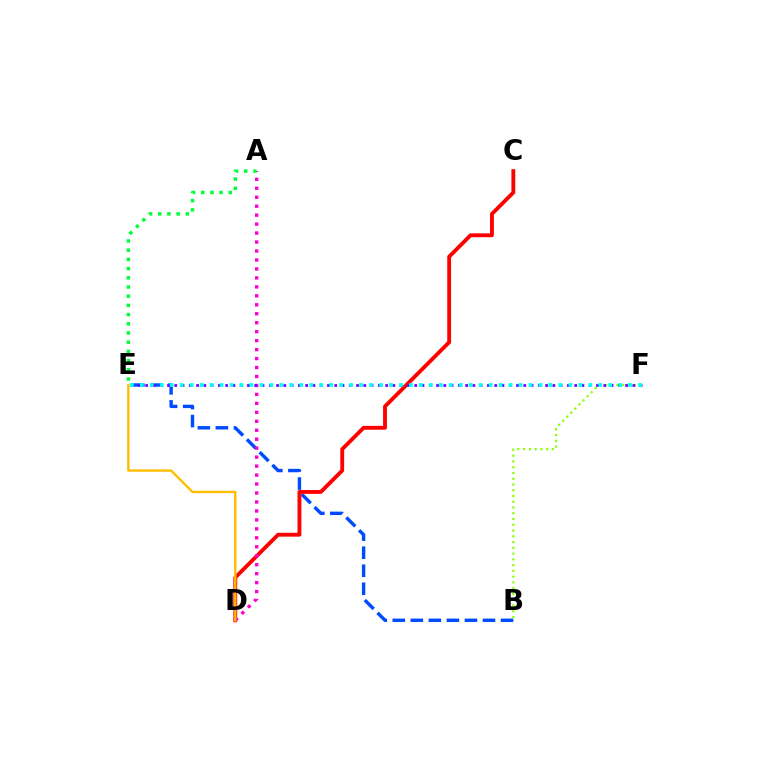{('B', 'F'): [{'color': '#84ff00', 'line_style': 'dotted', 'thickness': 1.57}], ('B', 'E'): [{'color': '#004bff', 'line_style': 'dashed', 'thickness': 2.45}], ('C', 'D'): [{'color': '#ff0000', 'line_style': 'solid', 'thickness': 2.77}], ('A', 'D'): [{'color': '#ff00cf', 'line_style': 'dotted', 'thickness': 2.44}], ('A', 'E'): [{'color': '#00ff39', 'line_style': 'dotted', 'thickness': 2.5}], ('E', 'F'): [{'color': '#7200ff', 'line_style': 'dotted', 'thickness': 1.98}, {'color': '#00fff6', 'line_style': 'dotted', 'thickness': 2.71}], ('D', 'E'): [{'color': '#ffbd00', 'line_style': 'solid', 'thickness': 1.72}]}